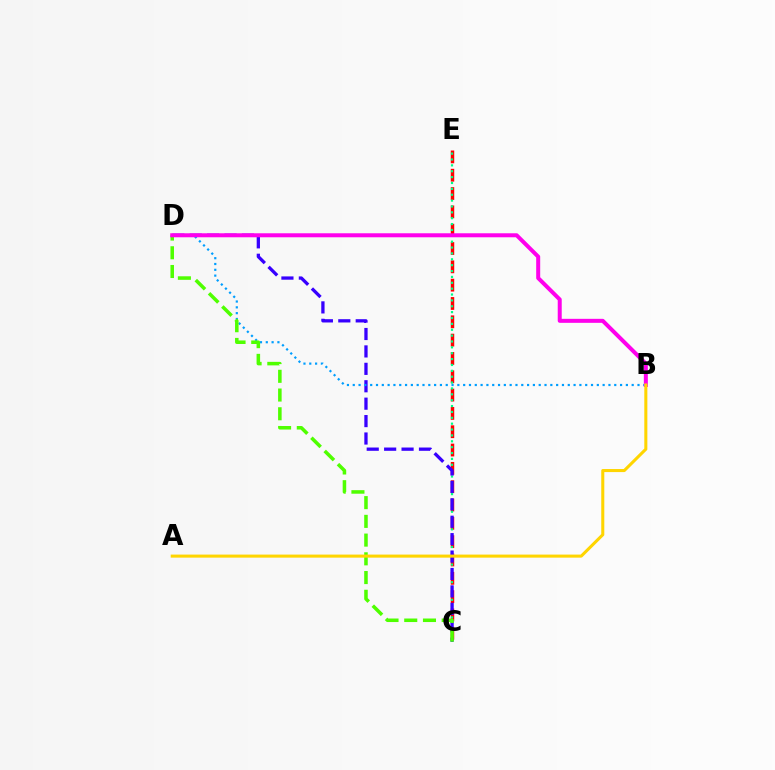{('C', 'E'): [{'color': '#ff0000', 'line_style': 'dashed', 'thickness': 2.49}, {'color': '#00ff86', 'line_style': 'dotted', 'thickness': 1.6}], ('C', 'D'): [{'color': '#3700ff', 'line_style': 'dashed', 'thickness': 2.37}, {'color': '#4fff00', 'line_style': 'dashed', 'thickness': 2.54}], ('B', 'D'): [{'color': '#009eff', 'line_style': 'dotted', 'thickness': 1.58}, {'color': '#ff00ed', 'line_style': 'solid', 'thickness': 2.88}], ('A', 'B'): [{'color': '#ffd500', 'line_style': 'solid', 'thickness': 2.2}]}